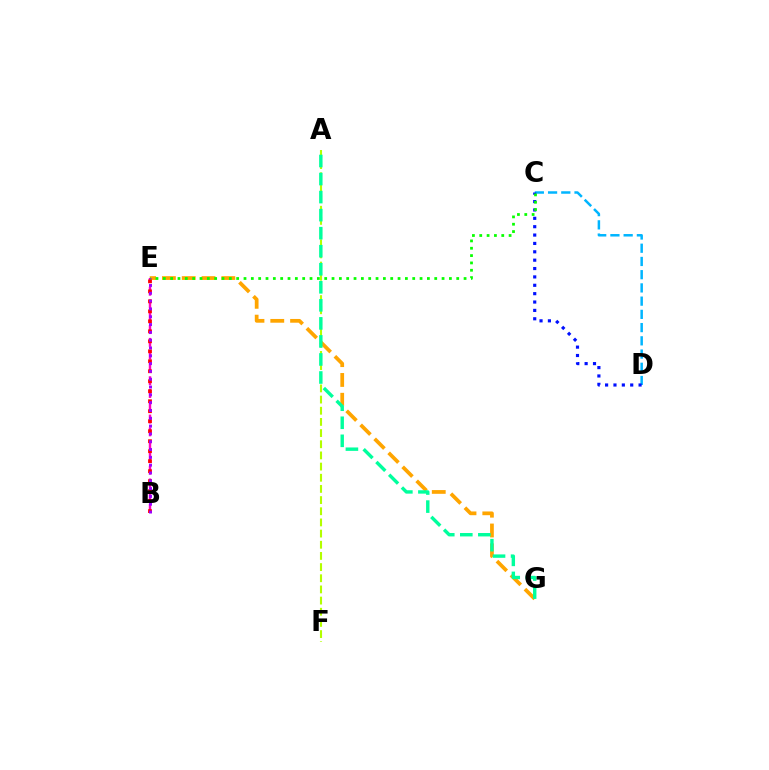{('E', 'G'): [{'color': '#ffa500', 'line_style': 'dashed', 'thickness': 2.69}], ('A', 'F'): [{'color': '#b3ff00', 'line_style': 'dashed', 'thickness': 1.52}], ('B', 'E'): [{'color': '#ff00bd', 'line_style': 'dashed', 'thickness': 1.74}, {'color': '#ff0000', 'line_style': 'dotted', 'thickness': 2.71}, {'color': '#9b00ff', 'line_style': 'dotted', 'thickness': 2.12}], ('C', 'D'): [{'color': '#00b5ff', 'line_style': 'dashed', 'thickness': 1.8}, {'color': '#0010ff', 'line_style': 'dotted', 'thickness': 2.27}], ('A', 'G'): [{'color': '#00ff9d', 'line_style': 'dashed', 'thickness': 2.45}], ('C', 'E'): [{'color': '#08ff00', 'line_style': 'dotted', 'thickness': 1.99}]}